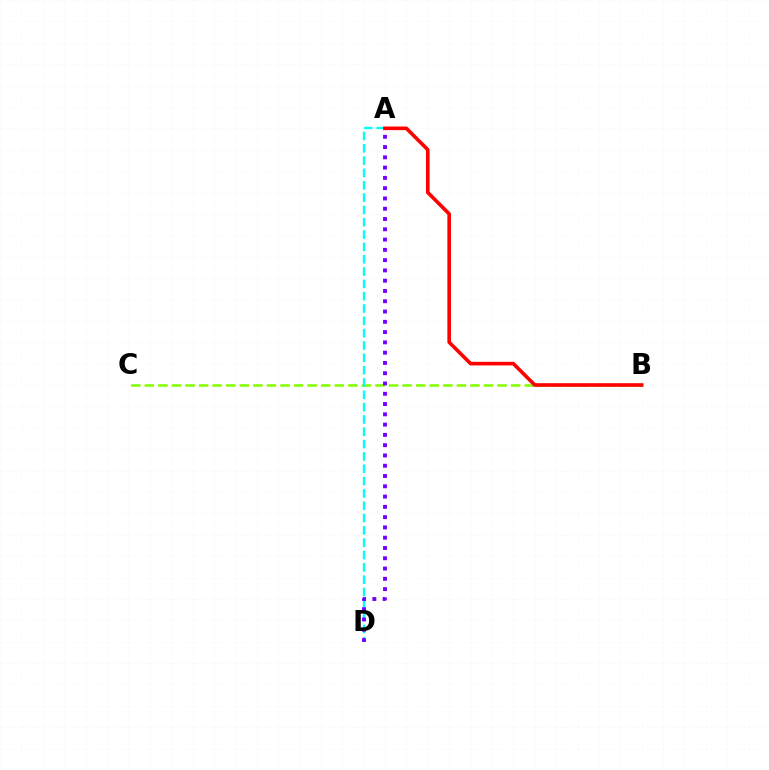{('B', 'C'): [{'color': '#84ff00', 'line_style': 'dashed', 'thickness': 1.84}], ('A', 'D'): [{'color': '#00fff6', 'line_style': 'dashed', 'thickness': 1.67}, {'color': '#7200ff', 'line_style': 'dotted', 'thickness': 2.79}], ('A', 'B'): [{'color': '#ff0000', 'line_style': 'solid', 'thickness': 2.6}]}